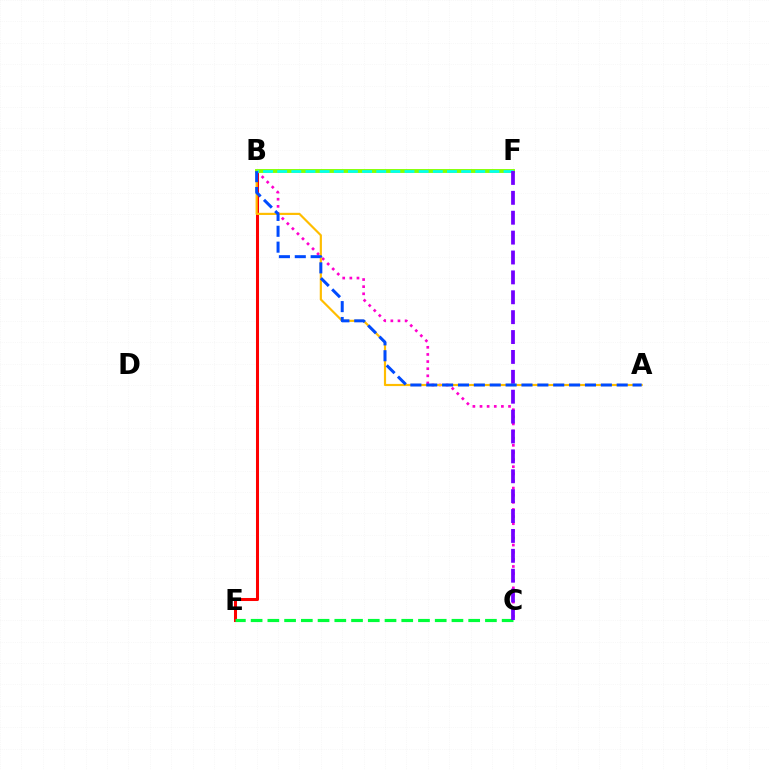{('B', 'E'): [{'color': '#ff0000', 'line_style': 'solid', 'thickness': 2.19}], ('C', 'E'): [{'color': '#00ff39', 'line_style': 'dashed', 'thickness': 2.27}], ('B', 'C'): [{'color': '#ff00cf', 'line_style': 'dotted', 'thickness': 1.94}], ('A', 'B'): [{'color': '#ffbd00', 'line_style': 'solid', 'thickness': 1.56}, {'color': '#004bff', 'line_style': 'dashed', 'thickness': 2.16}], ('B', 'F'): [{'color': '#84ff00', 'line_style': 'solid', 'thickness': 2.79}, {'color': '#00fff6', 'line_style': 'dashed', 'thickness': 1.92}], ('C', 'F'): [{'color': '#7200ff', 'line_style': 'dashed', 'thickness': 2.7}]}